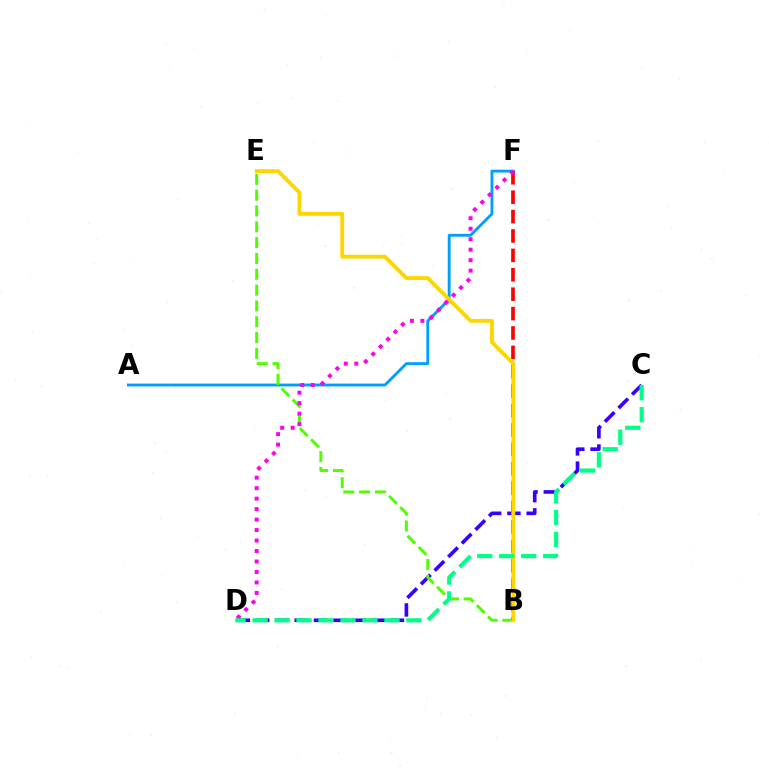{('A', 'F'): [{'color': '#009eff', 'line_style': 'solid', 'thickness': 2.05}], ('C', 'D'): [{'color': '#3700ff', 'line_style': 'dashed', 'thickness': 2.62}, {'color': '#00ff86', 'line_style': 'dashed', 'thickness': 2.99}], ('B', 'E'): [{'color': '#4fff00', 'line_style': 'dashed', 'thickness': 2.15}, {'color': '#ffd500', 'line_style': 'solid', 'thickness': 2.77}], ('B', 'F'): [{'color': '#ff0000', 'line_style': 'dashed', 'thickness': 2.64}], ('D', 'F'): [{'color': '#ff00ed', 'line_style': 'dotted', 'thickness': 2.85}]}